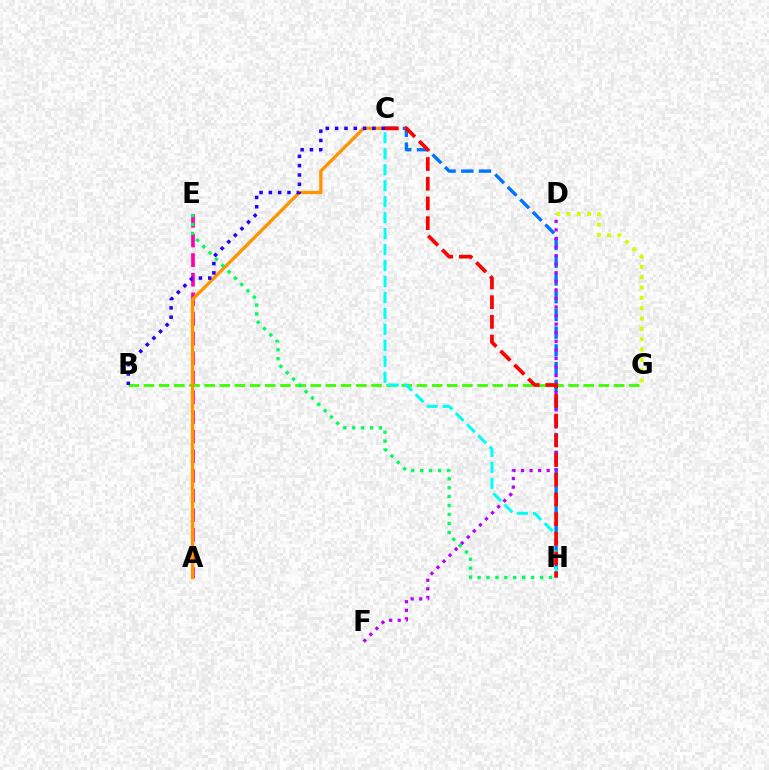{('A', 'E'): [{'color': '#ff00ac', 'line_style': 'dashed', 'thickness': 2.67}], ('B', 'G'): [{'color': '#3dff00', 'line_style': 'dashed', 'thickness': 2.06}], ('C', 'H'): [{'color': '#0074ff', 'line_style': 'dashed', 'thickness': 2.41}, {'color': '#00fff6', 'line_style': 'dashed', 'thickness': 2.17}, {'color': '#ff0000', 'line_style': 'dashed', 'thickness': 2.68}], ('A', 'C'): [{'color': '#ff9400', 'line_style': 'solid', 'thickness': 2.38}], ('B', 'C'): [{'color': '#2500ff', 'line_style': 'dotted', 'thickness': 2.53}], ('D', 'F'): [{'color': '#b900ff', 'line_style': 'dotted', 'thickness': 2.33}], ('E', 'H'): [{'color': '#00ff5c', 'line_style': 'dotted', 'thickness': 2.43}], ('D', 'G'): [{'color': '#d1ff00', 'line_style': 'dotted', 'thickness': 2.81}]}